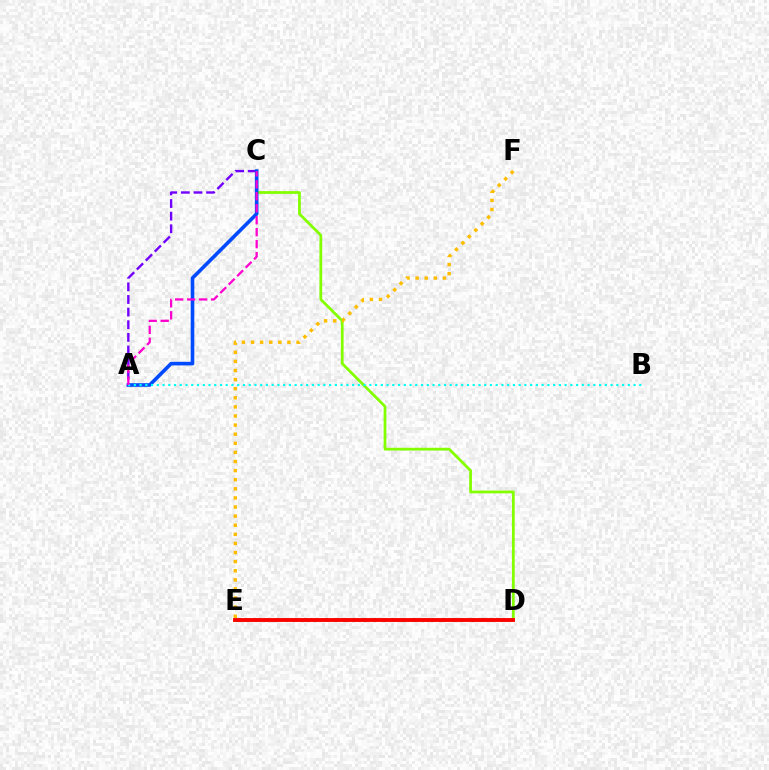{('C', 'D'): [{'color': '#84ff00', 'line_style': 'solid', 'thickness': 1.99}], ('A', 'C'): [{'color': '#7200ff', 'line_style': 'dashed', 'thickness': 1.72}, {'color': '#004bff', 'line_style': 'solid', 'thickness': 2.61}, {'color': '#ff00cf', 'line_style': 'dashed', 'thickness': 1.63}], ('A', 'B'): [{'color': '#00fff6', 'line_style': 'dotted', 'thickness': 1.56}], ('D', 'E'): [{'color': '#00ff39', 'line_style': 'dotted', 'thickness': 2.67}, {'color': '#ff0000', 'line_style': 'solid', 'thickness': 2.78}], ('E', 'F'): [{'color': '#ffbd00', 'line_style': 'dotted', 'thickness': 2.47}]}